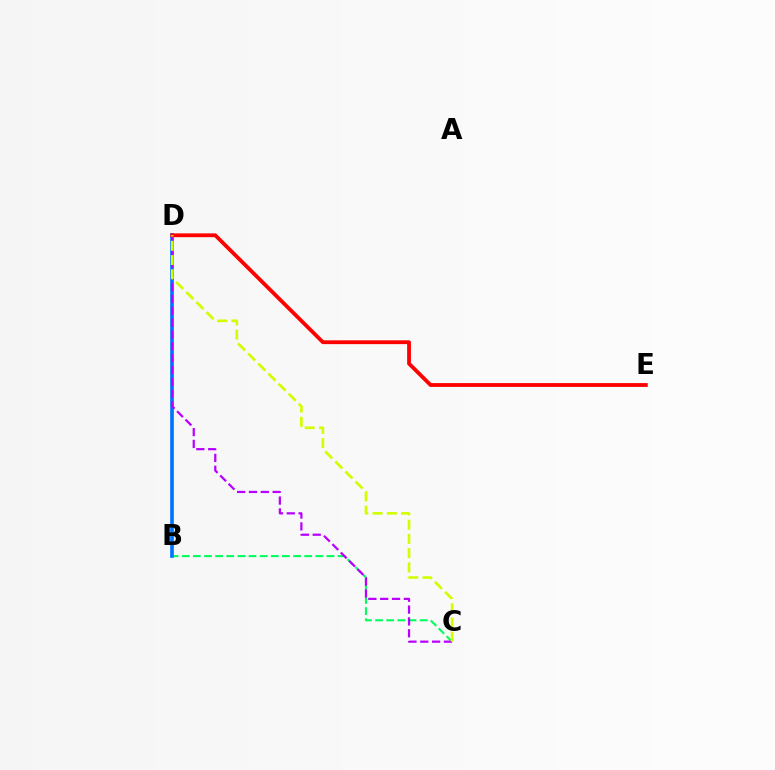{('B', 'C'): [{'color': '#00ff5c', 'line_style': 'dashed', 'thickness': 1.51}], ('B', 'D'): [{'color': '#0074ff', 'line_style': 'solid', 'thickness': 2.64}], ('C', 'D'): [{'color': '#b900ff', 'line_style': 'dashed', 'thickness': 1.61}, {'color': '#d1ff00', 'line_style': 'dashed', 'thickness': 1.94}], ('D', 'E'): [{'color': '#ff0000', 'line_style': 'solid', 'thickness': 2.74}]}